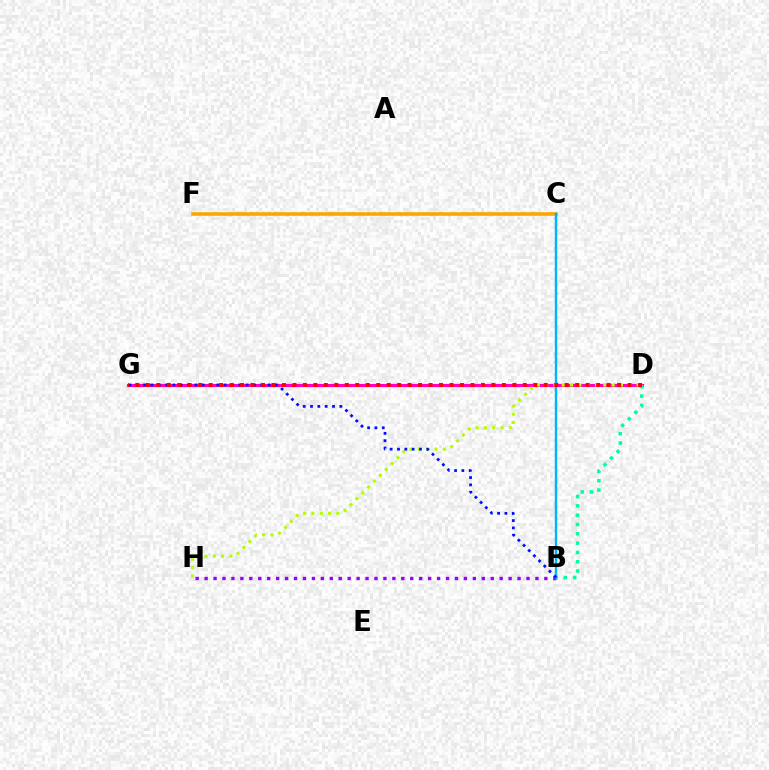{('C', 'F'): [{'color': '#08ff00', 'line_style': 'dotted', 'thickness': 1.69}, {'color': '#ffa500', 'line_style': 'solid', 'thickness': 2.57}], ('D', 'G'): [{'color': '#ff00bd', 'line_style': 'solid', 'thickness': 2.27}, {'color': '#ff0000', 'line_style': 'dotted', 'thickness': 2.85}], ('B', 'D'): [{'color': '#00ff9d', 'line_style': 'dotted', 'thickness': 2.53}], ('D', 'H'): [{'color': '#b3ff00', 'line_style': 'dotted', 'thickness': 2.26}], ('B', 'H'): [{'color': '#9b00ff', 'line_style': 'dotted', 'thickness': 2.43}], ('B', 'C'): [{'color': '#00b5ff', 'line_style': 'solid', 'thickness': 1.76}], ('B', 'G'): [{'color': '#0010ff', 'line_style': 'dotted', 'thickness': 1.99}]}